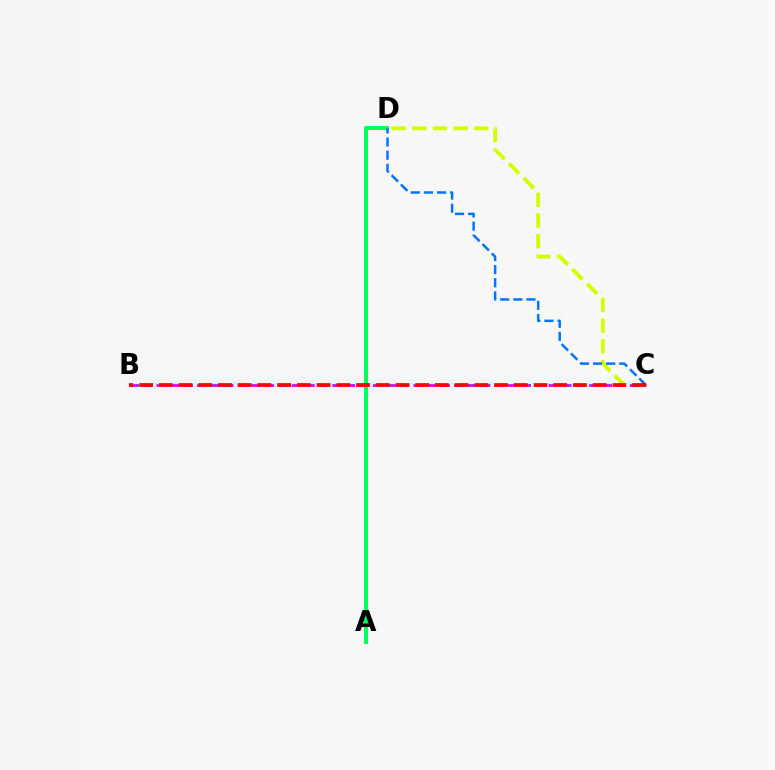{('A', 'D'): [{'color': '#00ff5c', 'line_style': 'solid', 'thickness': 2.9}], ('C', 'D'): [{'color': '#d1ff00', 'line_style': 'dashed', 'thickness': 2.81}, {'color': '#0074ff', 'line_style': 'dashed', 'thickness': 1.78}], ('B', 'C'): [{'color': '#b900ff', 'line_style': 'dashed', 'thickness': 1.84}, {'color': '#ff0000', 'line_style': 'dashed', 'thickness': 2.68}]}